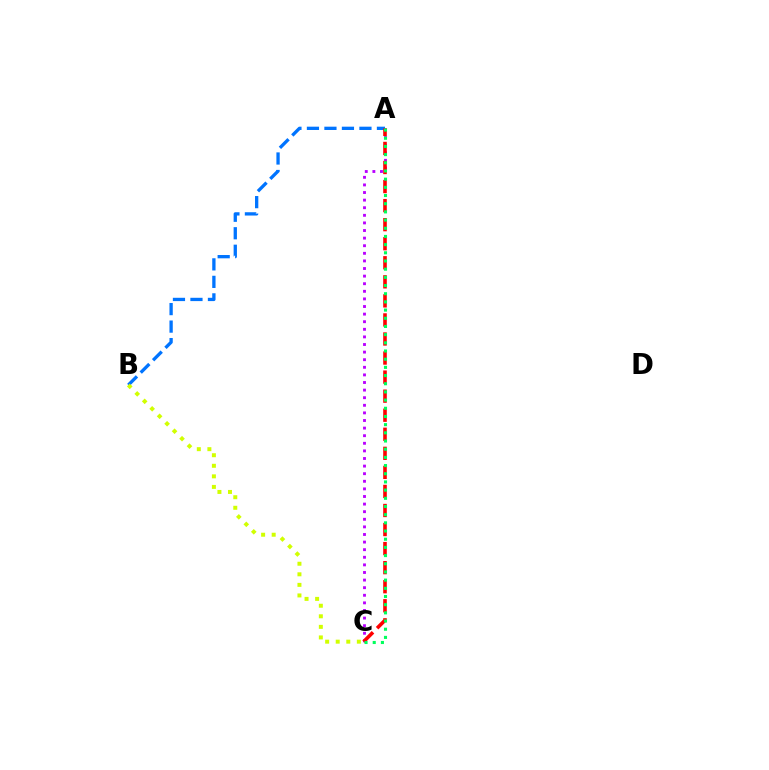{('A', 'B'): [{'color': '#0074ff', 'line_style': 'dashed', 'thickness': 2.38}], ('A', 'C'): [{'color': '#b900ff', 'line_style': 'dotted', 'thickness': 2.06}, {'color': '#ff0000', 'line_style': 'dashed', 'thickness': 2.59}, {'color': '#00ff5c', 'line_style': 'dotted', 'thickness': 2.22}], ('B', 'C'): [{'color': '#d1ff00', 'line_style': 'dotted', 'thickness': 2.87}]}